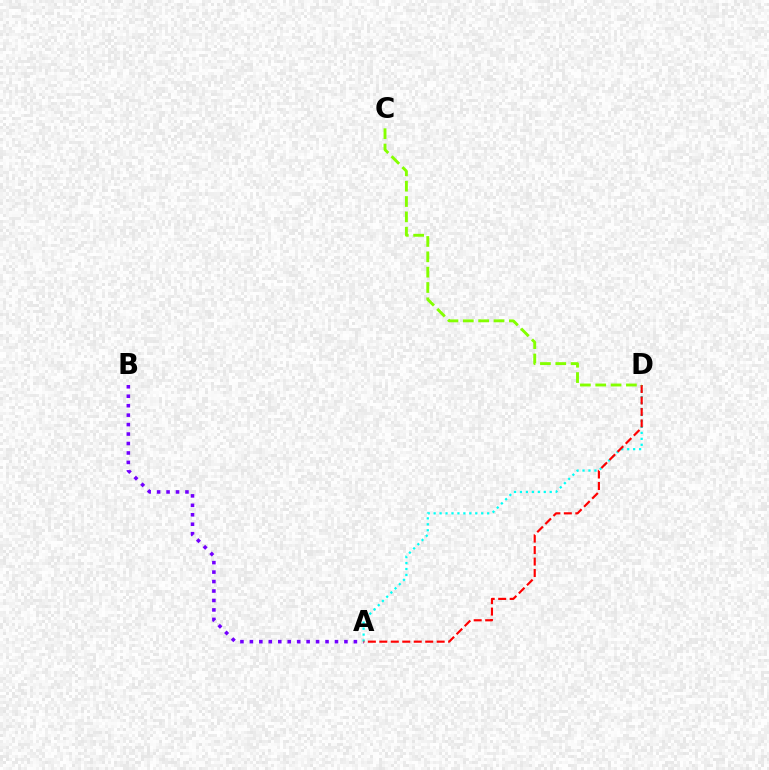{('A', 'B'): [{'color': '#7200ff', 'line_style': 'dotted', 'thickness': 2.57}], ('A', 'D'): [{'color': '#00fff6', 'line_style': 'dotted', 'thickness': 1.62}, {'color': '#ff0000', 'line_style': 'dashed', 'thickness': 1.56}], ('C', 'D'): [{'color': '#84ff00', 'line_style': 'dashed', 'thickness': 2.08}]}